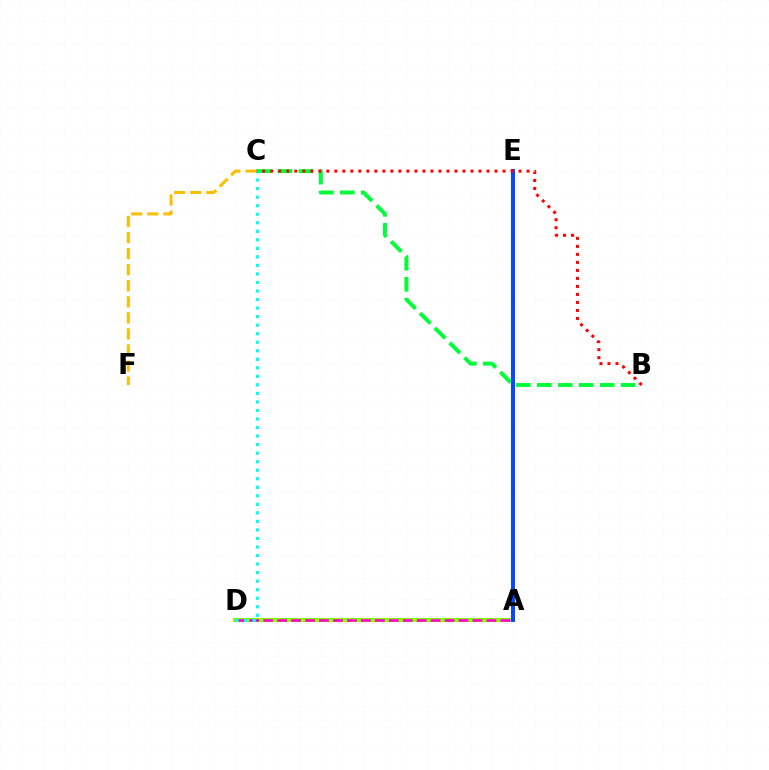{('A', 'D'): [{'color': '#84ff00', 'line_style': 'solid', 'thickness': 2.94}, {'color': '#ff00cf', 'line_style': 'dashed', 'thickness': 1.89}], ('C', 'F'): [{'color': '#ffbd00', 'line_style': 'dashed', 'thickness': 2.18}], ('A', 'E'): [{'color': '#7200ff', 'line_style': 'solid', 'thickness': 2.76}, {'color': '#004bff', 'line_style': 'solid', 'thickness': 2.76}], ('B', 'C'): [{'color': '#00ff39', 'line_style': 'dashed', 'thickness': 2.85}, {'color': '#ff0000', 'line_style': 'dotted', 'thickness': 2.18}], ('C', 'D'): [{'color': '#00fff6', 'line_style': 'dotted', 'thickness': 2.32}]}